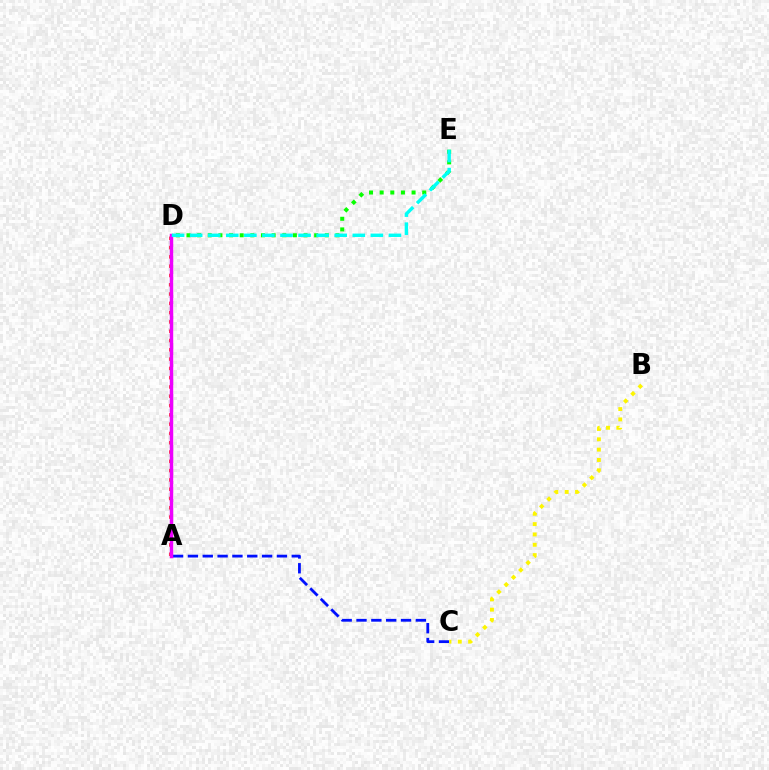{('A', 'C'): [{'color': '#0010ff', 'line_style': 'dashed', 'thickness': 2.02}], ('A', 'D'): [{'color': '#ff0000', 'line_style': 'dotted', 'thickness': 2.52}, {'color': '#ee00ff', 'line_style': 'solid', 'thickness': 2.49}], ('D', 'E'): [{'color': '#08ff00', 'line_style': 'dotted', 'thickness': 2.89}, {'color': '#00fff6', 'line_style': 'dashed', 'thickness': 2.46}], ('B', 'C'): [{'color': '#fcf500', 'line_style': 'dotted', 'thickness': 2.81}]}